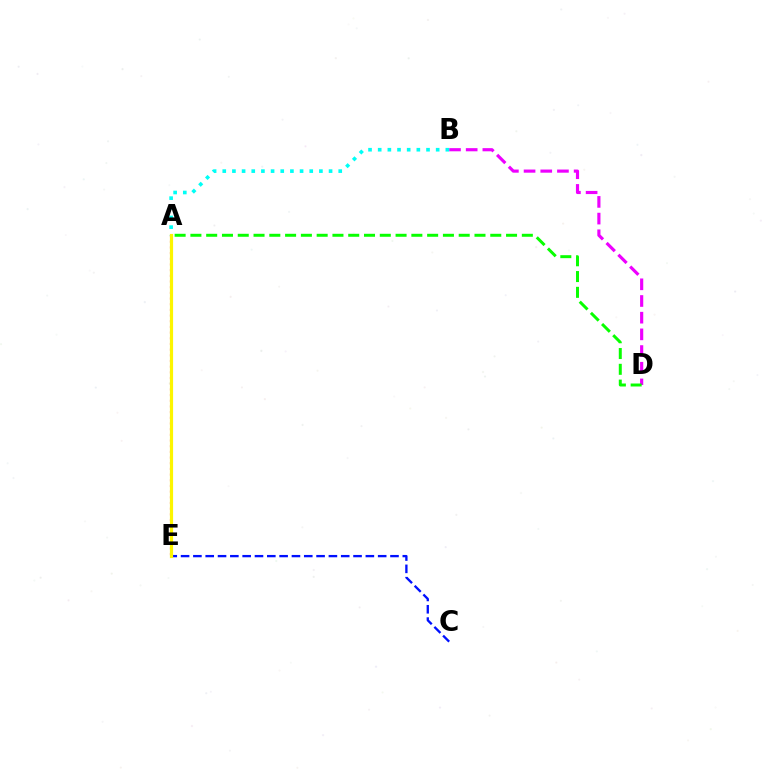{('B', 'D'): [{'color': '#ee00ff', 'line_style': 'dashed', 'thickness': 2.27}], ('C', 'E'): [{'color': '#0010ff', 'line_style': 'dashed', 'thickness': 1.67}], ('A', 'E'): [{'color': '#ff0000', 'line_style': 'dotted', 'thickness': 1.54}, {'color': '#fcf500', 'line_style': 'solid', 'thickness': 2.29}], ('A', 'B'): [{'color': '#00fff6', 'line_style': 'dotted', 'thickness': 2.63}], ('A', 'D'): [{'color': '#08ff00', 'line_style': 'dashed', 'thickness': 2.14}]}